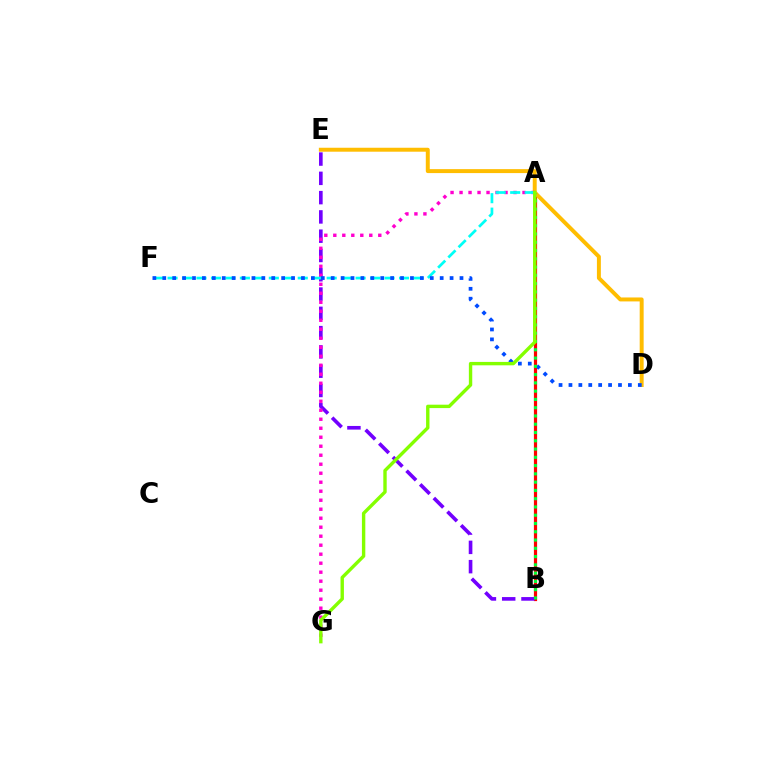{('A', 'B'): [{'color': '#ff0000', 'line_style': 'solid', 'thickness': 2.31}, {'color': '#00ff39', 'line_style': 'dotted', 'thickness': 2.25}], ('D', 'E'): [{'color': '#ffbd00', 'line_style': 'solid', 'thickness': 2.85}], ('B', 'E'): [{'color': '#7200ff', 'line_style': 'dashed', 'thickness': 2.62}], ('A', 'G'): [{'color': '#ff00cf', 'line_style': 'dotted', 'thickness': 2.44}, {'color': '#84ff00', 'line_style': 'solid', 'thickness': 2.44}], ('A', 'F'): [{'color': '#00fff6', 'line_style': 'dashed', 'thickness': 1.97}], ('D', 'F'): [{'color': '#004bff', 'line_style': 'dotted', 'thickness': 2.69}]}